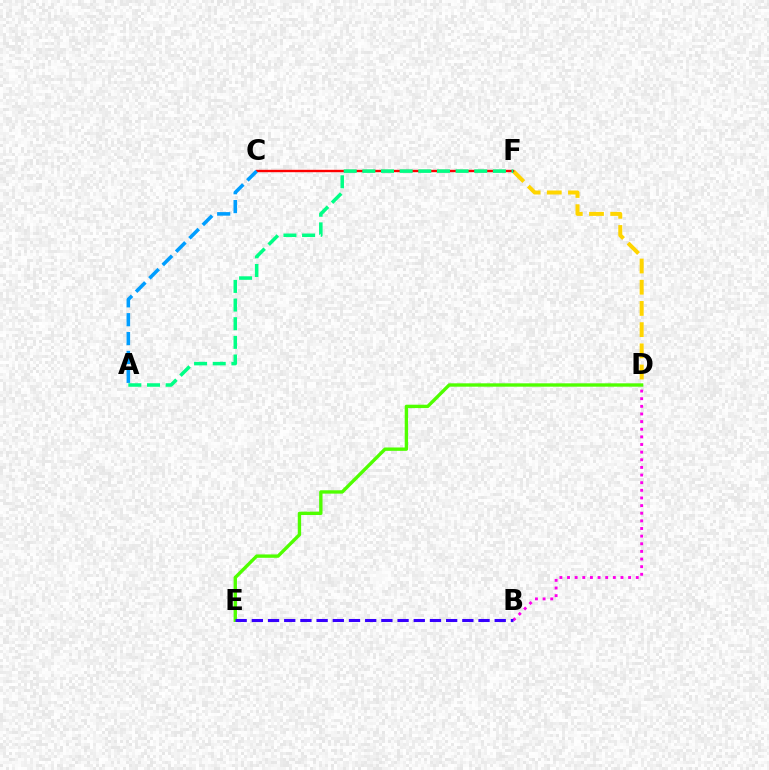{('D', 'E'): [{'color': '#4fff00', 'line_style': 'solid', 'thickness': 2.42}], ('D', 'F'): [{'color': '#ffd500', 'line_style': 'dashed', 'thickness': 2.88}], ('B', 'D'): [{'color': '#ff00ed', 'line_style': 'dotted', 'thickness': 2.07}], ('C', 'F'): [{'color': '#ff0000', 'line_style': 'solid', 'thickness': 1.71}], ('B', 'E'): [{'color': '#3700ff', 'line_style': 'dashed', 'thickness': 2.2}], ('A', 'F'): [{'color': '#00ff86', 'line_style': 'dashed', 'thickness': 2.53}], ('A', 'C'): [{'color': '#009eff', 'line_style': 'dashed', 'thickness': 2.56}]}